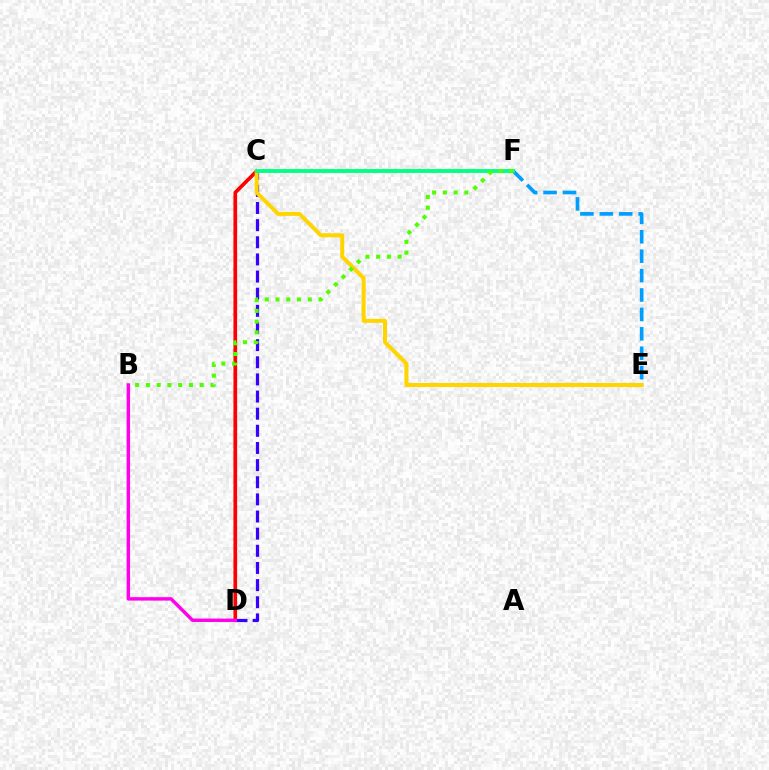{('E', 'F'): [{'color': '#009eff', 'line_style': 'dashed', 'thickness': 2.64}], ('C', 'D'): [{'color': '#3700ff', 'line_style': 'dashed', 'thickness': 2.33}, {'color': '#ff0000', 'line_style': 'solid', 'thickness': 2.66}], ('B', 'D'): [{'color': '#ff00ed', 'line_style': 'solid', 'thickness': 2.46}], ('C', 'E'): [{'color': '#ffd500', 'line_style': 'solid', 'thickness': 2.89}], ('C', 'F'): [{'color': '#00ff86', 'line_style': 'solid', 'thickness': 2.78}], ('B', 'F'): [{'color': '#4fff00', 'line_style': 'dotted', 'thickness': 2.92}]}